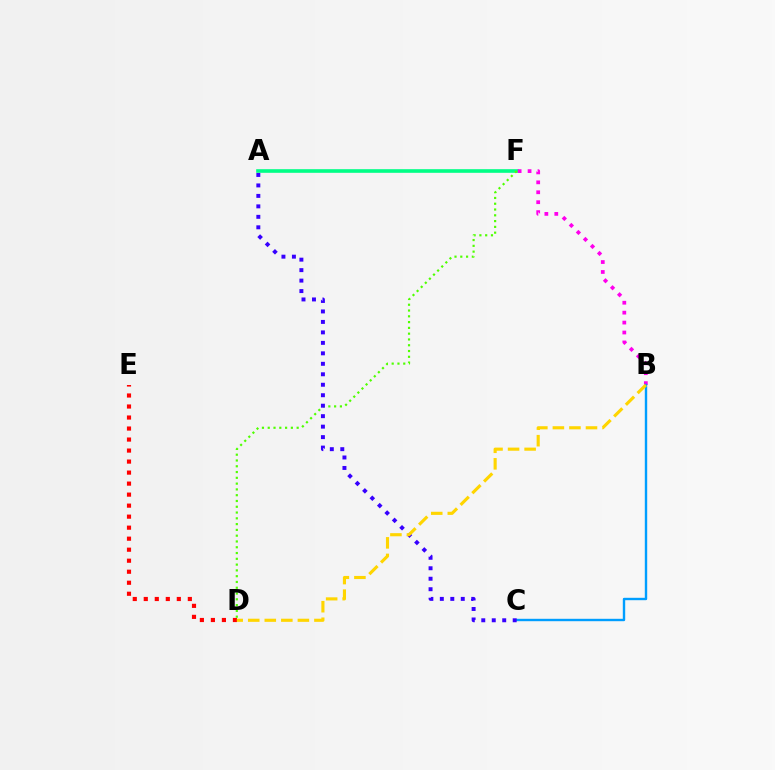{('A', 'F'): [{'color': '#00ff86', 'line_style': 'solid', 'thickness': 2.61}], ('B', 'F'): [{'color': '#ff00ed', 'line_style': 'dotted', 'thickness': 2.7}], ('B', 'C'): [{'color': '#009eff', 'line_style': 'solid', 'thickness': 1.72}], ('D', 'E'): [{'color': '#ff0000', 'line_style': 'dotted', 'thickness': 2.99}], ('D', 'F'): [{'color': '#4fff00', 'line_style': 'dotted', 'thickness': 1.57}], ('A', 'C'): [{'color': '#3700ff', 'line_style': 'dotted', 'thickness': 2.85}], ('B', 'D'): [{'color': '#ffd500', 'line_style': 'dashed', 'thickness': 2.25}]}